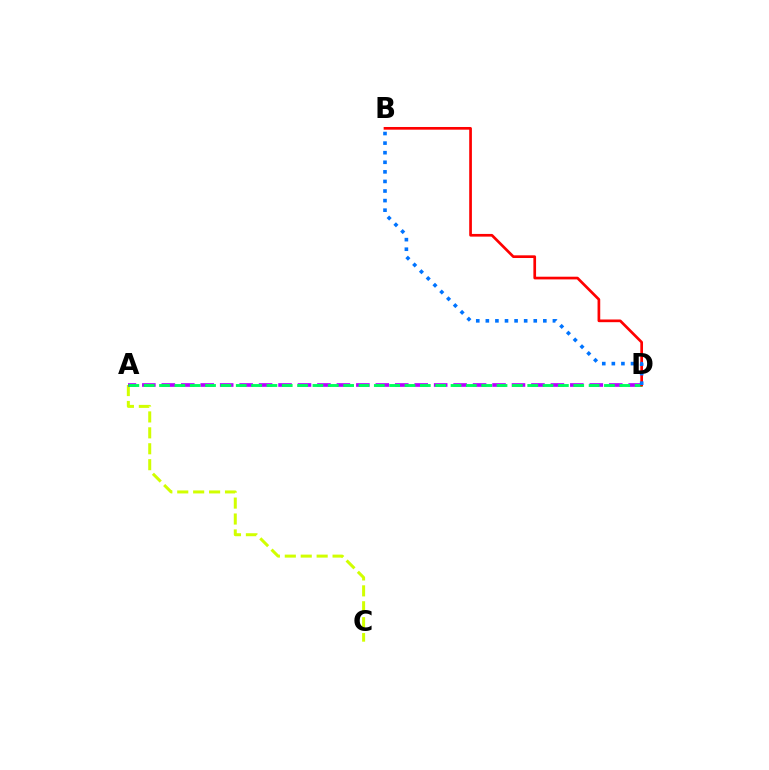{('A', 'C'): [{'color': '#d1ff00', 'line_style': 'dashed', 'thickness': 2.16}], ('A', 'D'): [{'color': '#b900ff', 'line_style': 'dashed', 'thickness': 2.64}, {'color': '#00ff5c', 'line_style': 'dashed', 'thickness': 2.08}], ('B', 'D'): [{'color': '#ff0000', 'line_style': 'solid', 'thickness': 1.94}, {'color': '#0074ff', 'line_style': 'dotted', 'thickness': 2.6}]}